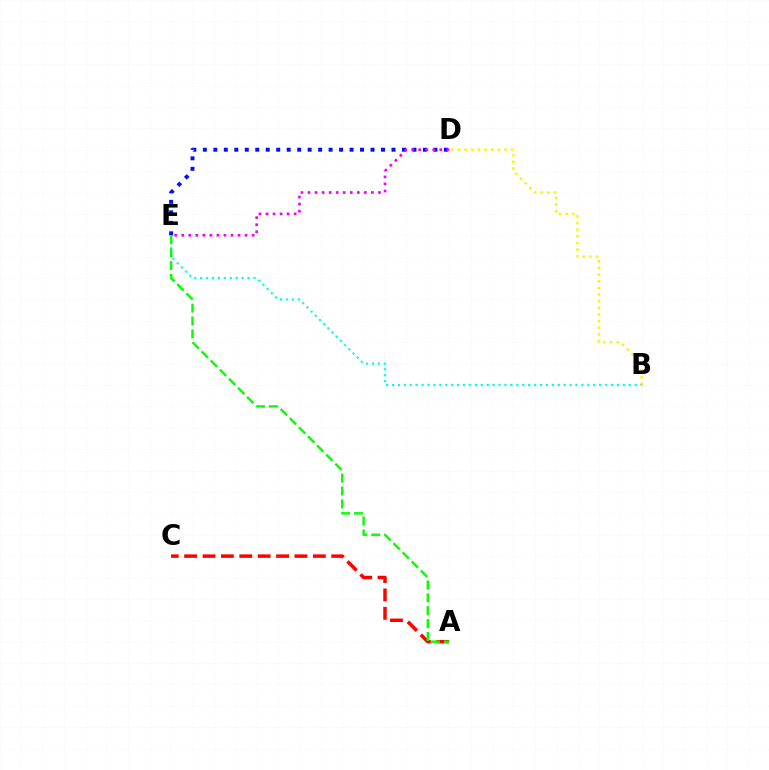{('B', 'D'): [{'color': '#fcf500', 'line_style': 'dotted', 'thickness': 1.8}], ('A', 'C'): [{'color': '#ff0000', 'line_style': 'dashed', 'thickness': 2.5}], ('D', 'E'): [{'color': '#0010ff', 'line_style': 'dotted', 'thickness': 2.85}, {'color': '#ee00ff', 'line_style': 'dotted', 'thickness': 1.91}], ('B', 'E'): [{'color': '#00fff6', 'line_style': 'dotted', 'thickness': 1.61}], ('A', 'E'): [{'color': '#08ff00', 'line_style': 'dashed', 'thickness': 1.75}]}